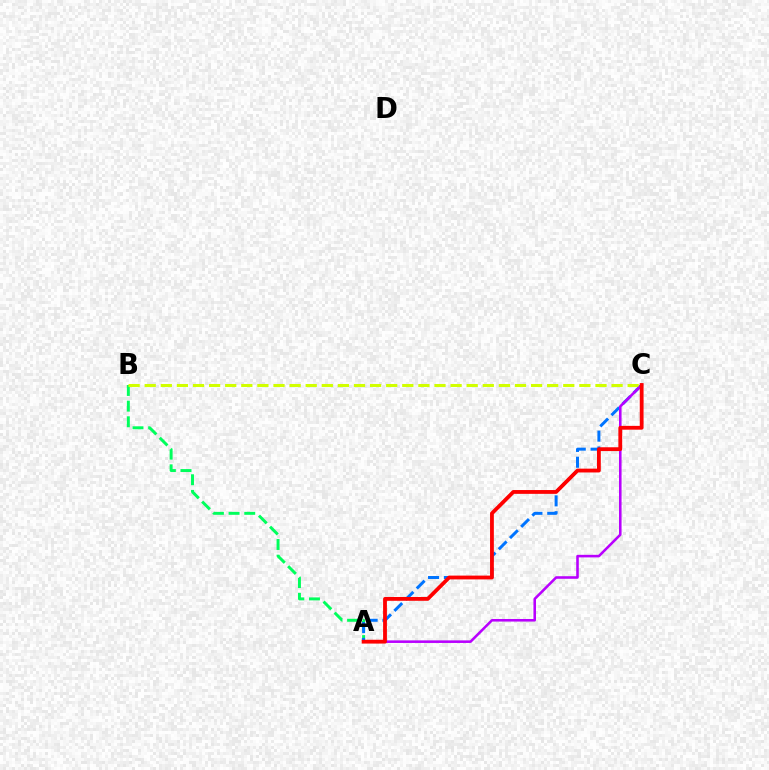{('A', 'B'): [{'color': '#00ff5c', 'line_style': 'dashed', 'thickness': 2.13}], ('A', 'C'): [{'color': '#0074ff', 'line_style': 'dashed', 'thickness': 2.15}, {'color': '#b900ff', 'line_style': 'solid', 'thickness': 1.85}, {'color': '#ff0000', 'line_style': 'solid', 'thickness': 2.74}], ('B', 'C'): [{'color': '#d1ff00', 'line_style': 'dashed', 'thickness': 2.19}]}